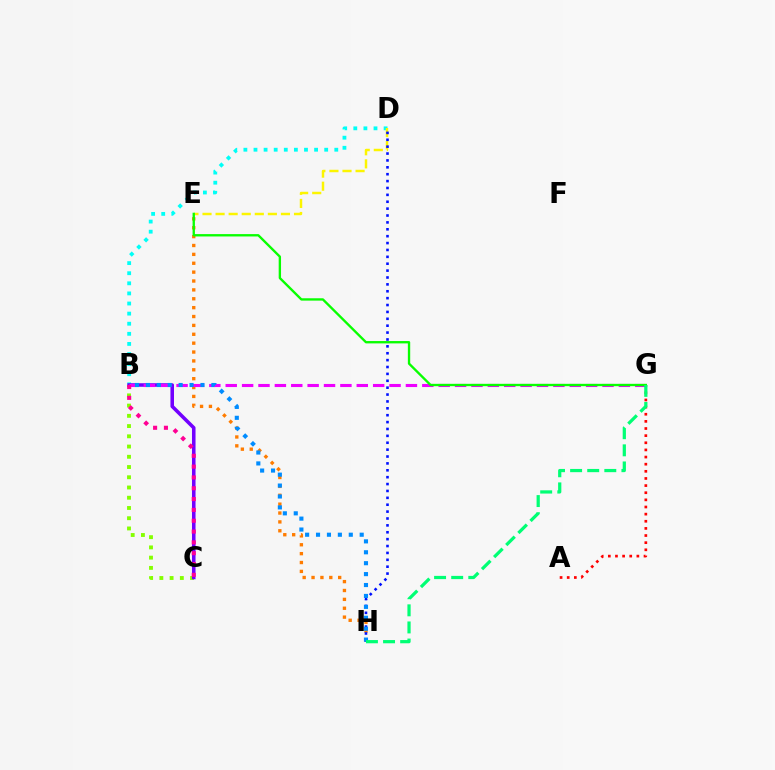{('B', 'D'): [{'color': '#00fff6', 'line_style': 'dotted', 'thickness': 2.74}], ('B', 'C'): [{'color': '#84ff00', 'line_style': 'dotted', 'thickness': 2.78}, {'color': '#7200ff', 'line_style': 'solid', 'thickness': 2.56}, {'color': '#ff0094', 'line_style': 'dotted', 'thickness': 2.94}], ('D', 'E'): [{'color': '#fcf500', 'line_style': 'dashed', 'thickness': 1.78}], ('A', 'G'): [{'color': '#ff0000', 'line_style': 'dotted', 'thickness': 1.94}], ('E', 'H'): [{'color': '#ff7c00', 'line_style': 'dotted', 'thickness': 2.41}], ('D', 'H'): [{'color': '#0010ff', 'line_style': 'dotted', 'thickness': 1.87}], ('B', 'G'): [{'color': '#ee00ff', 'line_style': 'dashed', 'thickness': 2.23}], ('B', 'H'): [{'color': '#008cff', 'line_style': 'dotted', 'thickness': 2.97}], ('E', 'G'): [{'color': '#08ff00', 'line_style': 'solid', 'thickness': 1.69}], ('G', 'H'): [{'color': '#00ff74', 'line_style': 'dashed', 'thickness': 2.32}]}